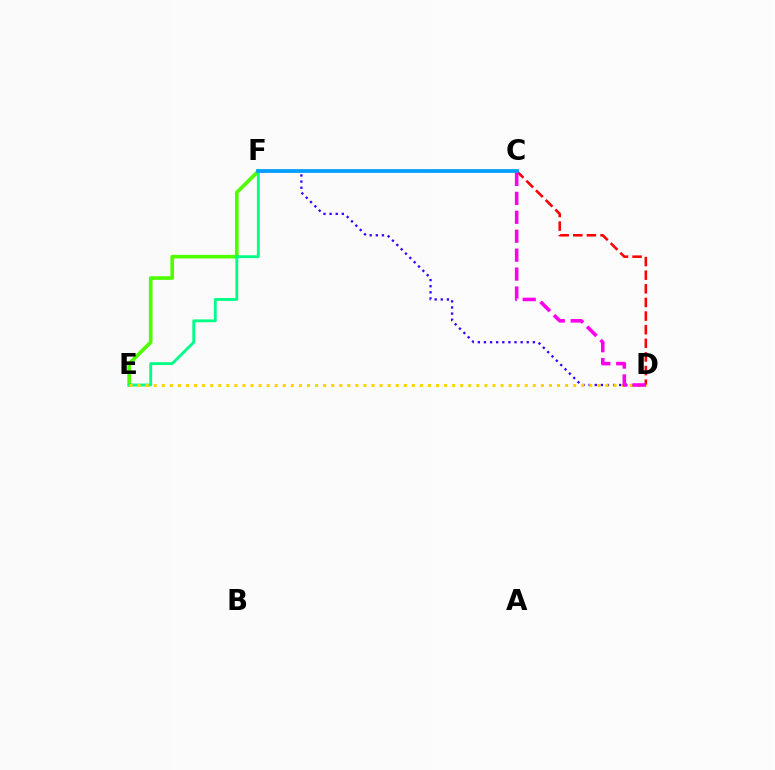{('E', 'F'): [{'color': '#4fff00', 'line_style': 'solid', 'thickness': 2.64}, {'color': '#00ff86', 'line_style': 'solid', 'thickness': 2.06}], ('C', 'D'): [{'color': '#ff0000', 'line_style': 'dashed', 'thickness': 1.85}, {'color': '#ff00ed', 'line_style': 'dashed', 'thickness': 2.57}], ('D', 'F'): [{'color': '#3700ff', 'line_style': 'dotted', 'thickness': 1.66}], ('D', 'E'): [{'color': '#ffd500', 'line_style': 'dotted', 'thickness': 2.19}], ('C', 'F'): [{'color': '#009eff', 'line_style': 'solid', 'thickness': 2.7}]}